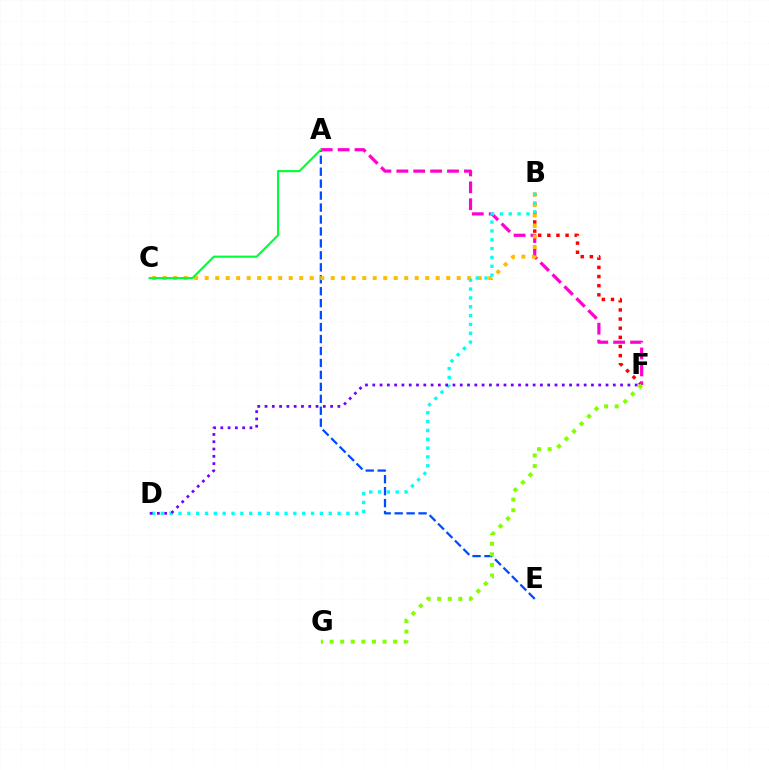{('A', 'E'): [{'color': '#004bff', 'line_style': 'dashed', 'thickness': 1.62}], ('B', 'F'): [{'color': '#ff0000', 'line_style': 'dotted', 'thickness': 2.48}], ('A', 'F'): [{'color': '#ff00cf', 'line_style': 'dashed', 'thickness': 2.29}], ('B', 'C'): [{'color': '#ffbd00', 'line_style': 'dotted', 'thickness': 2.85}], ('B', 'D'): [{'color': '#00fff6', 'line_style': 'dotted', 'thickness': 2.4}], ('D', 'F'): [{'color': '#7200ff', 'line_style': 'dotted', 'thickness': 1.98}], ('A', 'C'): [{'color': '#00ff39', 'line_style': 'solid', 'thickness': 1.54}], ('F', 'G'): [{'color': '#84ff00', 'line_style': 'dotted', 'thickness': 2.88}]}